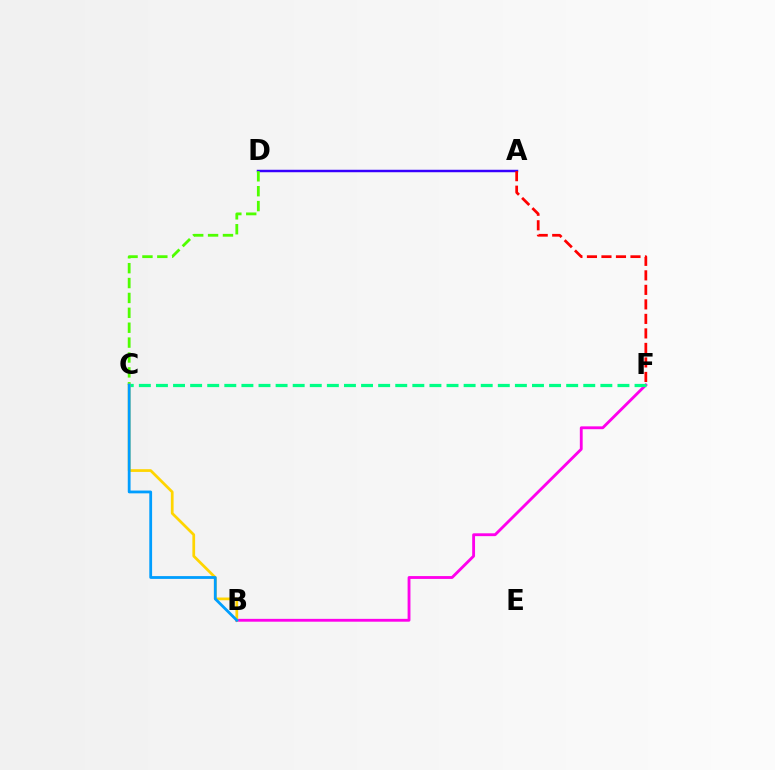{('A', 'D'): [{'color': '#3700ff', 'line_style': 'solid', 'thickness': 1.77}], ('C', 'D'): [{'color': '#4fff00', 'line_style': 'dashed', 'thickness': 2.02}], ('B', 'F'): [{'color': '#ff00ed', 'line_style': 'solid', 'thickness': 2.05}], ('C', 'F'): [{'color': '#00ff86', 'line_style': 'dashed', 'thickness': 2.32}], ('B', 'C'): [{'color': '#ffd500', 'line_style': 'solid', 'thickness': 1.97}, {'color': '#009eff', 'line_style': 'solid', 'thickness': 2.01}], ('A', 'F'): [{'color': '#ff0000', 'line_style': 'dashed', 'thickness': 1.97}]}